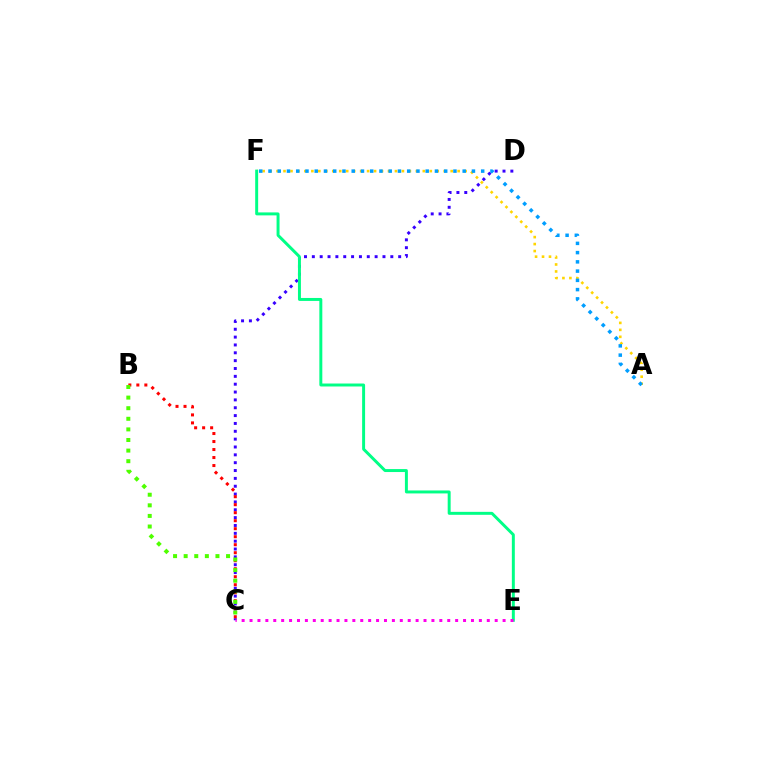{('A', 'F'): [{'color': '#ffd500', 'line_style': 'dotted', 'thickness': 1.89}, {'color': '#009eff', 'line_style': 'dotted', 'thickness': 2.51}], ('C', 'D'): [{'color': '#3700ff', 'line_style': 'dotted', 'thickness': 2.13}], ('B', 'C'): [{'color': '#ff0000', 'line_style': 'dotted', 'thickness': 2.17}, {'color': '#4fff00', 'line_style': 'dotted', 'thickness': 2.88}], ('E', 'F'): [{'color': '#00ff86', 'line_style': 'solid', 'thickness': 2.13}], ('C', 'E'): [{'color': '#ff00ed', 'line_style': 'dotted', 'thickness': 2.15}]}